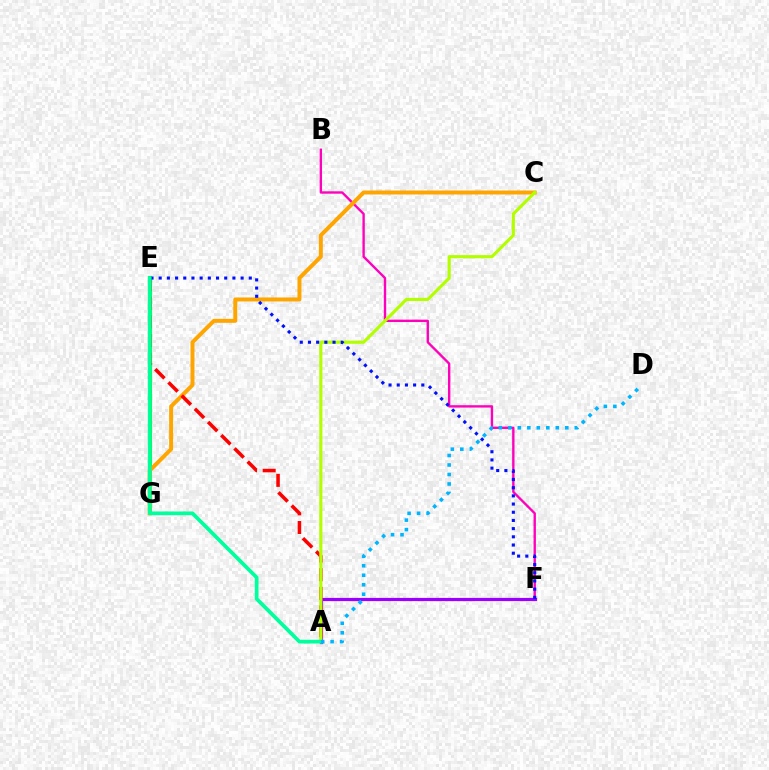{('B', 'F'): [{'color': '#ff00bd', 'line_style': 'solid', 'thickness': 1.71}], ('E', 'G'): [{'color': '#08ff00', 'line_style': 'solid', 'thickness': 2.96}], ('C', 'G'): [{'color': '#ffa500', 'line_style': 'solid', 'thickness': 2.86}], ('A', 'F'): [{'color': '#9b00ff', 'line_style': 'solid', 'thickness': 2.31}], ('A', 'E'): [{'color': '#ff0000', 'line_style': 'dashed', 'thickness': 2.54}, {'color': '#00ff9d', 'line_style': 'solid', 'thickness': 2.69}], ('A', 'C'): [{'color': '#b3ff00', 'line_style': 'solid', 'thickness': 2.26}], ('E', 'F'): [{'color': '#0010ff', 'line_style': 'dotted', 'thickness': 2.23}], ('A', 'D'): [{'color': '#00b5ff', 'line_style': 'dotted', 'thickness': 2.58}]}